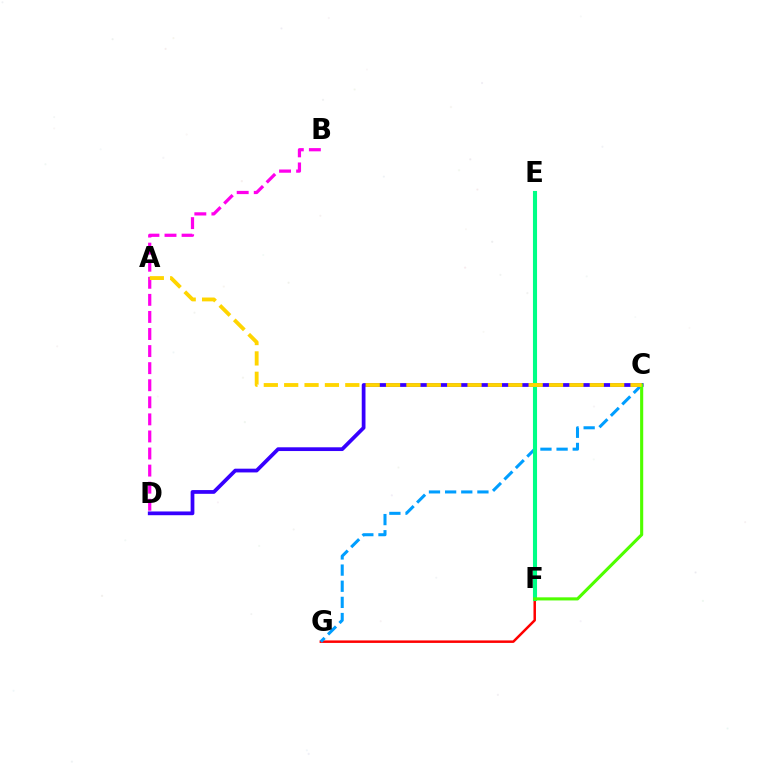{('C', 'D'): [{'color': '#3700ff', 'line_style': 'solid', 'thickness': 2.7}], ('F', 'G'): [{'color': '#ff0000', 'line_style': 'solid', 'thickness': 1.8}], ('C', 'G'): [{'color': '#009eff', 'line_style': 'dashed', 'thickness': 2.19}], ('E', 'F'): [{'color': '#00ff86', 'line_style': 'solid', 'thickness': 2.94}], ('B', 'D'): [{'color': '#ff00ed', 'line_style': 'dashed', 'thickness': 2.32}], ('C', 'F'): [{'color': '#4fff00', 'line_style': 'solid', 'thickness': 2.24}], ('A', 'C'): [{'color': '#ffd500', 'line_style': 'dashed', 'thickness': 2.77}]}